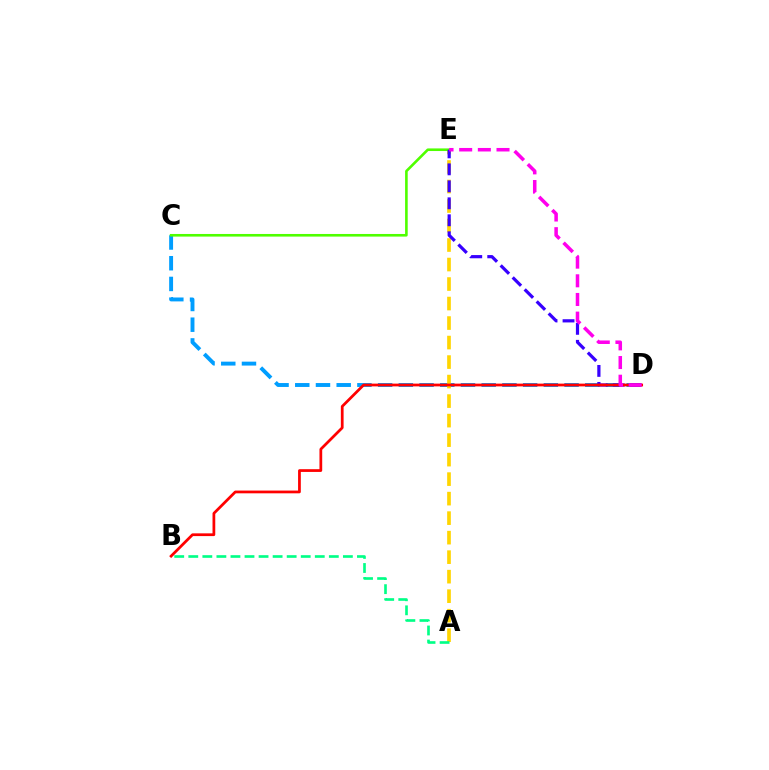{('C', 'D'): [{'color': '#009eff', 'line_style': 'dashed', 'thickness': 2.81}], ('A', 'E'): [{'color': '#ffd500', 'line_style': 'dashed', 'thickness': 2.65}], ('C', 'E'): [{'color': '#4fff00', 'line_style': 'solid', 'thickness': 1.88}], ('D', 'E'): [{'color': '#3700ff', 'line_style': 'dashed', 'thickness': 2.31}, {'color': '#ff00ed', 'line_style': 'dashed', 'thickness': 2.54}], ('B', 'D'): [{'color': '#ff0000', 'line_style': 'solid', 'thickness': 1.98}], ('A', 'B'): [{'color': '#00ff86', 'line_style': 'dashed', 'thickness': 1.91}]}